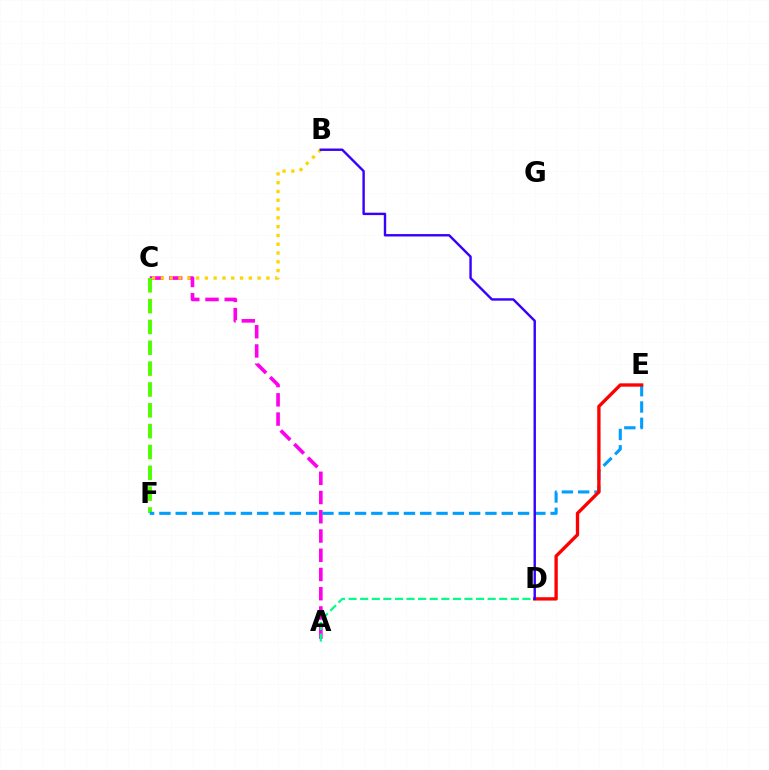{('A', 'C'): [{'color': '#ff00ed', 'line_style': 'dashed', 'thickness': 2.61}], ('A', 'D'): [{'color': '#00ff86', 'line_style': 'dashed', 'thickness': 1.57}], ('B', 'C'): [{'color': '#ffd500', 'line_style': 'dotted', 'thickness': 2.39}], ('C', 'F'): [{'color': '#4fff00', 'line_style': 'dashed', 'thickness': 2.83}], ('E', 'F'): [{'color': '#009eff', 'line_style': 'dashed', 'thickness': 2.21}], ('D', 'E'): [{'color': '#ff0000', 'line_style': 'solid', 'thickness': 2.4}], ('B', 'D'): [{'color': '#3700ff', 'line_style': 'solid', 'thickness': 1.73}]}